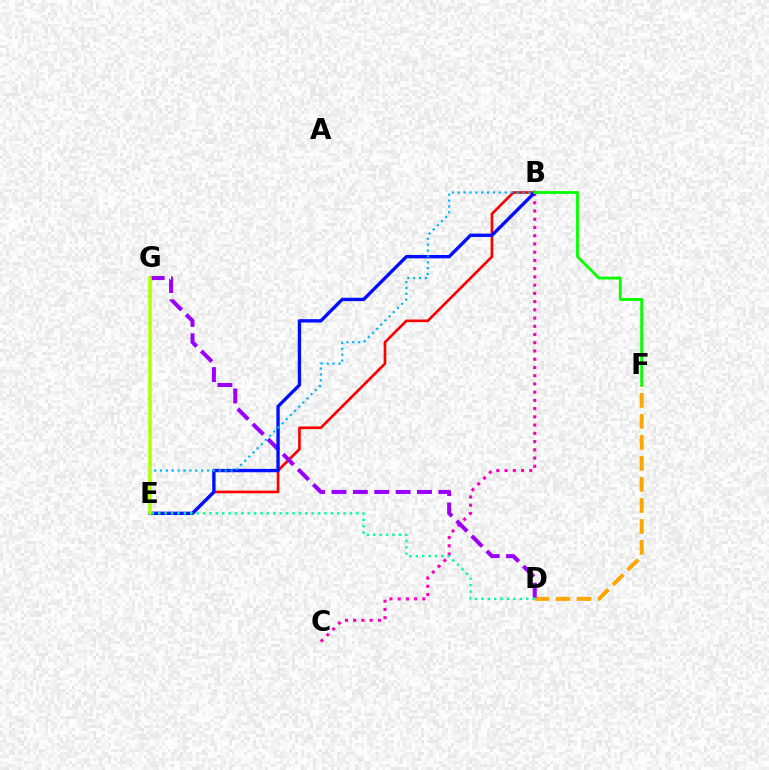{('B', 'C'): [{'color': '#ff00bd', 'line_style': 'dotted', 'thickness': 2.24}], ('B', 'E'): [{'color': '#ff0000', 'line_style': 'solid', 'thickness': 1.92}, {'color': '#0010ff', 'line_style': 'solid', 'thickness': 2.42}, {'color': '#00b5ff', 'line_style': 'dotted', 'thickness': 1.6}], ('D', 'F'): [{'color': '#ffa500', 'line_style': 'dashed', 'thickness': 2.85}], ('D', 'G'): [{'color': '#9b00ff', 'line_style': 'dashed', 'thickness': 2.9}], ('D', 'E'): [{'color': '#00ff9d', 'line_style': 'dotted', 'thickness': 1.74}], ('B', 'F'): [{'color': '#08ff00', 'line_style': 'solid', 'thickness': 2.06}], ('E', 'G'): [{'color': '#b3ff00', 'line_style': 'solid', 'thickness': 2.53}]}